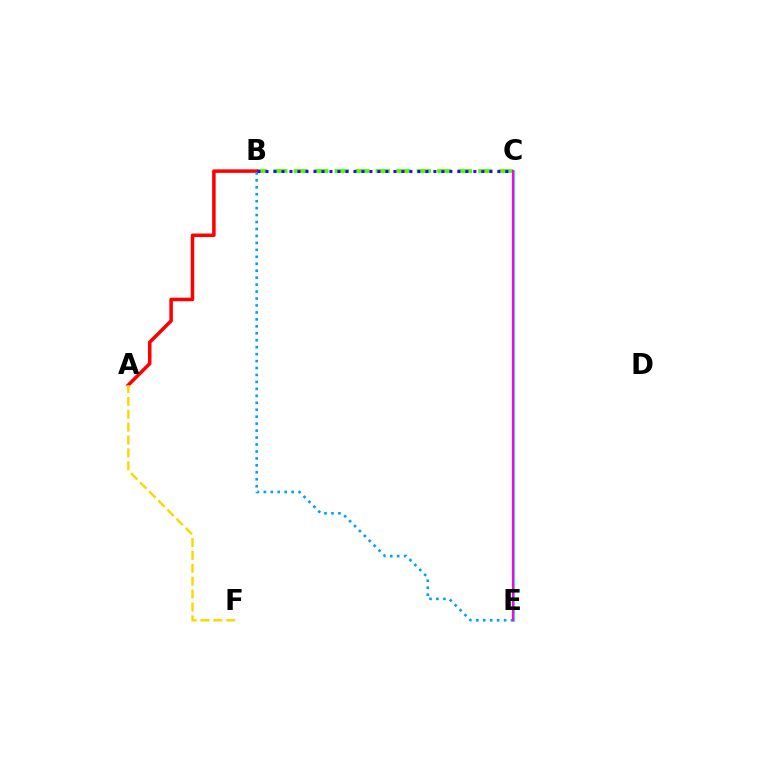{('B', 'C'): [{'color': '#4fff00', 'line_style': 'dashed', 'thickness': 2.79}, {'color': '#3700ff', 'line_style': 'dotted', 'thickness': 2.17}], ('A', 'B'): [{'color': '#ff0000', 'line_style': 'solid', 'thickness': 2.54}], ('A', 'F'): [{'color': '#ffd500', 'line_style': 'dashed', 'thickness': 1.75}], ('B', 'E'): [{'color': '#009eff', 'line_style': 'dotted', 'thickness': 1.89}], ('C', 'E'): [{'color': '#00ff86', 'line_style': 'solid', 'thickness': 2.01}, {'color': '#ff00ed', 'line_style': 'solid', 'thickness': 1.57}]}